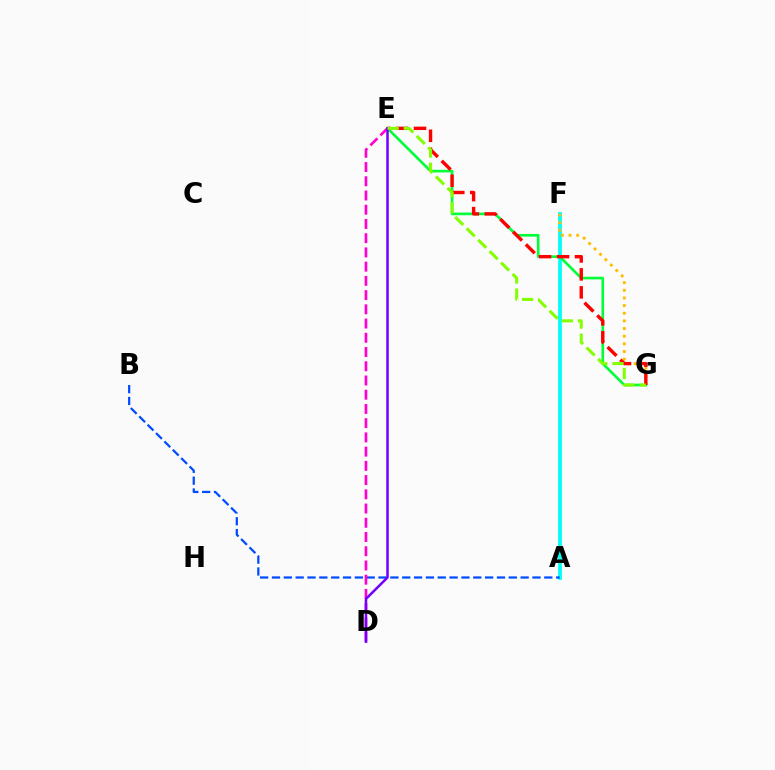{('A', 'F'): [{'color': '#00fff6', 'line_style': 'solid', 'thickness': 2.72}], ('E', 'G'): [{'color': '#00ff39', 'line_style': 'solid', 'thickness': 1.91}, {'color': '#ff0000', 'line_style': 'dashed', 'thickness': 2.44}, {'color': '#84ff00', 'line_style': 'dashed', 'thickness': 2.2}], ('A', 'B'): [{'color': '#004bff', 'line_style': 'dashed', 'thickness': 1.61}], ('D', 'E'): [{'color': '#ff00cf', 'line_style': 'dashed', 'thickness': 1.93}, {'color': '#7200ff', 'line_style': 'solid', 'thickness': 1.82}], ('F', 'G'): [{'color': '#ffbd00', 'line_style': 'dotted', 'thickness': 2.08}]}